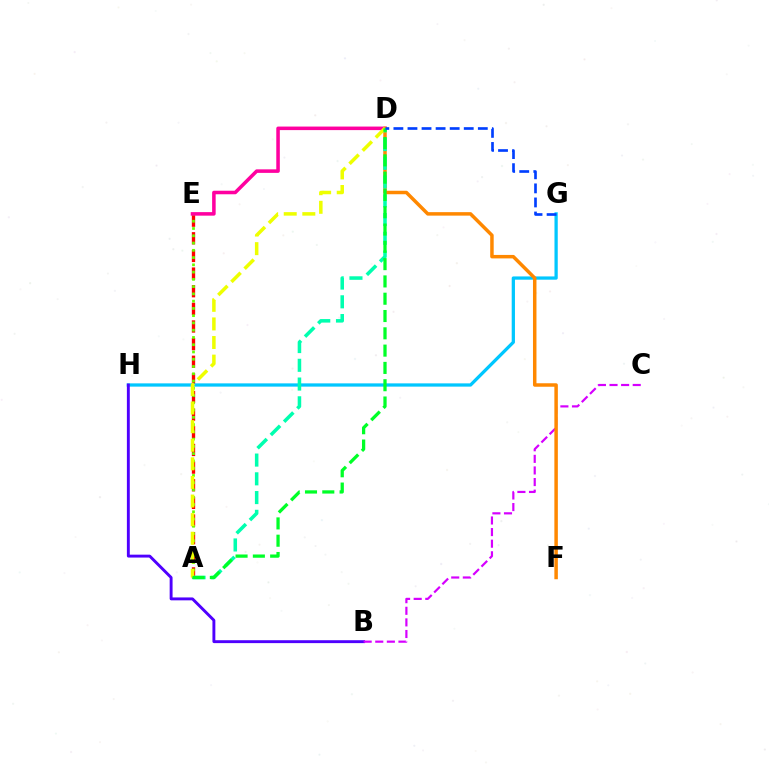{('A', 'E'): [{'color': '#ff0000', 'line_style': 'dashed', 'thickness': 2.4}, {'color': '#66ff00', 'line_style': 'dotted', 'thickness': 1.97}], ('G', 'H'): [{'color': '#00c7ff', 'line_style': 'solid', 'thickness': 2.35}], ('B', 'H'): [{'color': '#4f00ff', 'line_style': 'solid', 'thickness': 2.09}], ('D', 'E'): [{'color': '#ff00a0', 'line_style': 'solid', 'thickness': 2.55}], ('B', 'C'): [{'color': '#d600ff', 'line_style': 'dashed', 'thickness': 1.58}], ('D', 'F'): [{'color': '#ff8800', 'line_style': 'solid', 'thickness': 2.51}], ('A', 'D'): [{'color': '#00ffaf', 'line_style': 'dashed', 'thickness': 2.55}, {'color': '#eeff00', 'line_style': 'dashed', 'thickness': 2.53}, {'color': '#00ff27', 'line_style': 'dashed', 'thickness': 2.35}], ('D', 'G'): [{'color': '#003fff', 'line_style': 'dashed', 'thickness': 1.91}]}